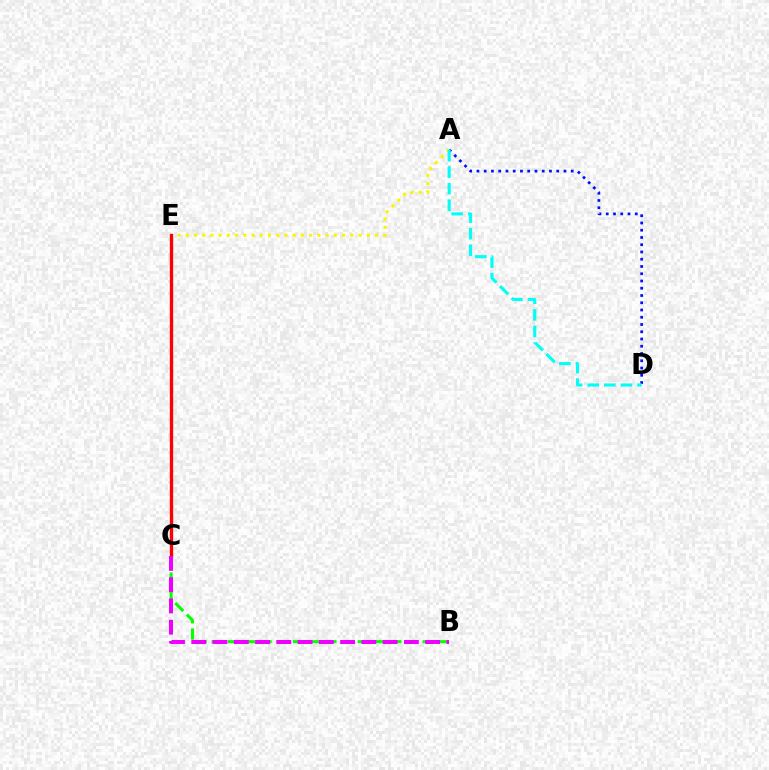{('B', 'C'): [{'color': '#08ff00', 'line_style': 'dashed', 'thickness': 2.2}, {'color': '#ee00ff', 'line_style': 'dashed', 'thickness': 2.89}], ('A', 'E'): [{'color': '#fcf500', 'line_style': 'dotted', 'thickness': 2.24}], ('A', 'D'): [{'color': '#0010ff', 'line_style': 'dotted', 'thickness': 1.97}, {'color': '#00fff6', 'line_style': 'dashed', 'thickness': 2.25}], ('C', 'E'): [{'color': '#ff0000', 'line_style': 'solid', 'thickness': 2.39}]}